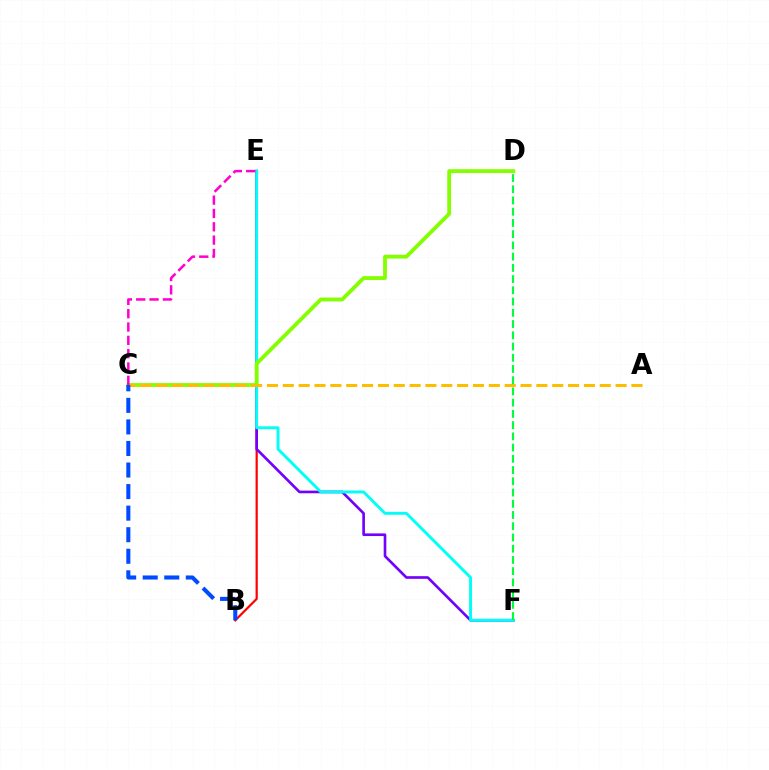{('B', 'E'): [{'color': '#ff0000', 'line_style': 'solid', 'thickness': 1.59}], ('E', 'F'): [{'color': '#7200ff', 'line_style': 'solid', 'thickness': 1.91}, {'color': '#00fff6', 'line_style': 'solid', 'thickness': 2.1}], ('C', 'D'): [{'color': '#84ff00', 'line_style': 'solid', 'thickness': 2.75}], ('A', 'C'): [{'color': '#ffbd00', 'line_style': 'dashed', 'thickness': 2.15}], ('C', 'E'): [{'color': '#ff00cf', 'line_style': 'dashed', 'thickness': 1.81}], ('D', 'F'): [{'color': '#00ff39', 'line_style': 'dashed', 'thickness': 1.53}], ('B', 'C'): [{'color': '#004bff', 'line_style': 'dashed', 'thickness': 2.93}]}